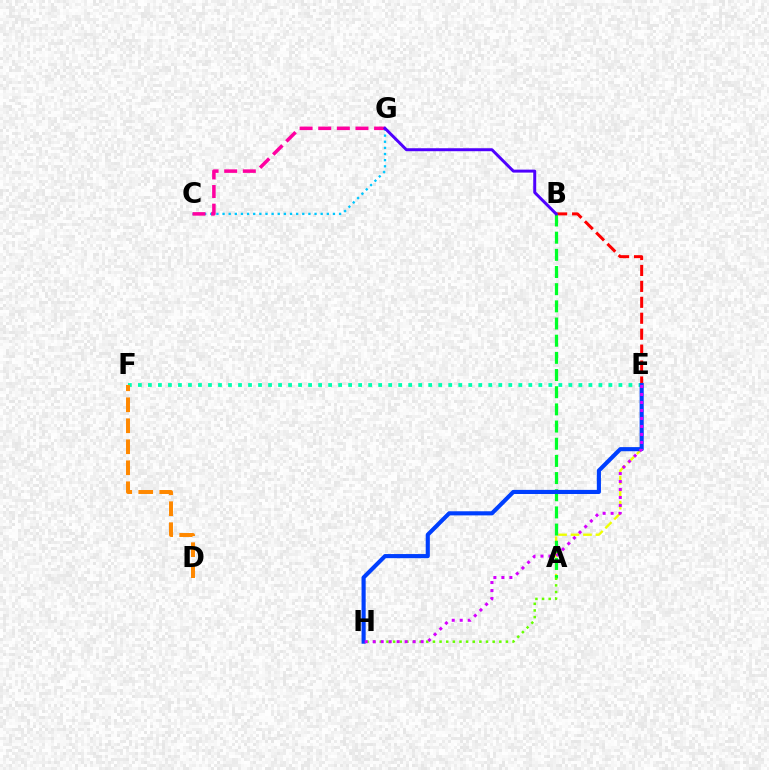{('A', 'E'): [{'color': '#eeff00', 'line_style': 'dashed', 'thickness': 1.69}], ('C', 'G'): [{'color': '#00c7ff', 'line_style': 'dotted', 'thickness': 1.67}, {'color': '#ff00a0', 'line_style': 'dashed', 'thickness': 2.53}], ('E', 'F'): [{'color': '#00ffaf', 'line_style': 'dotted', 'thickness': 2.72}], ('B', 'E'): [{'color': '#ff0000', 'line_style': 'dashed', 'thickness': 2.16}], ('A', 'B'): [{'color': '#00ff27', 'line_style': 'dashed', 'thickness': 2.33}], ('E', 'H'): [{'color': '#003fff', 'line_style': 'solid', 'thickness': 2.97}, {'color': '#d600ff', 'line_style': 'dotted', 'thickness': 2.17}], ('B', 'G'): [{'color': '#4f00ff', 'line_style': 'solid', 'thickness': 2.14}], ('A', 'H'): [{'color': '#66ff00', 'line_style': 'dotted', 'thickness': 1.8}], ('D', 'F'): [{'color': '#ff8800', 'line_style': 'dashed', 'thickness': 2.85}]}